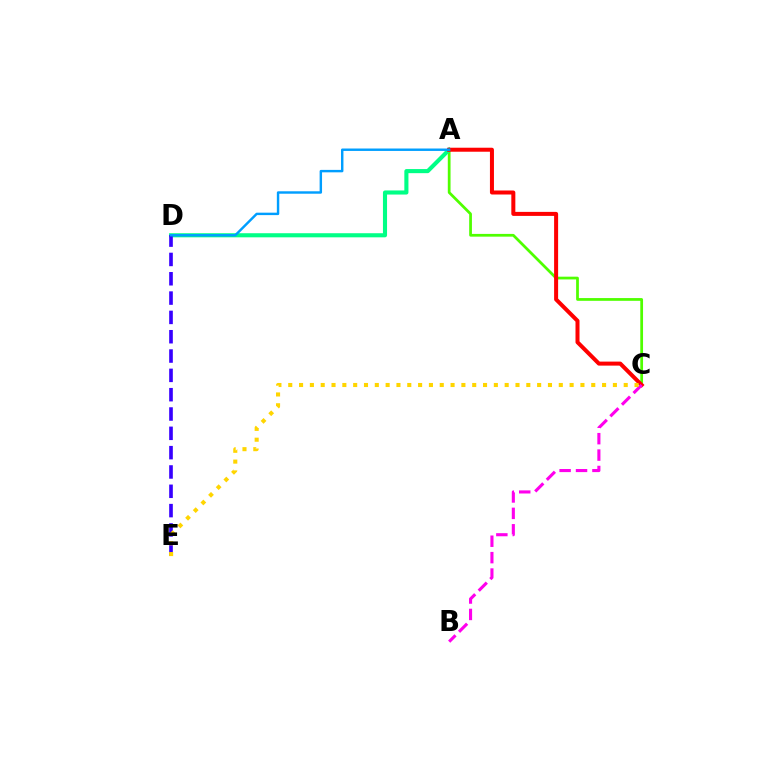{('A', 'C'): [{'color': '#4fff00', 'line_style': 'solid', 'thickness': 1.98}, {'color': '#ff0000', 'line_style': 'solid', 'thickness': 2.89}], ('A', 'D'): [{'color': '#00ff86', 'line_style': 'solid', 'thickness': 2.95}, {'color': '#009eff', 'line_style': 'solid', 'thickness': 1.75}], ('D', 'E'): [{'color': '#3700ff', 'line_style': 'dashed', 'thickness': 2.62}], ('B', 'C'): [{'color': '#ff00ed', 'line_style': 'dashed', 'thickness': 2.23}], ('C', 'E'): [{'color': '#ffd500', 'line_style': 'dotted', 'thickness': 2.94}]}